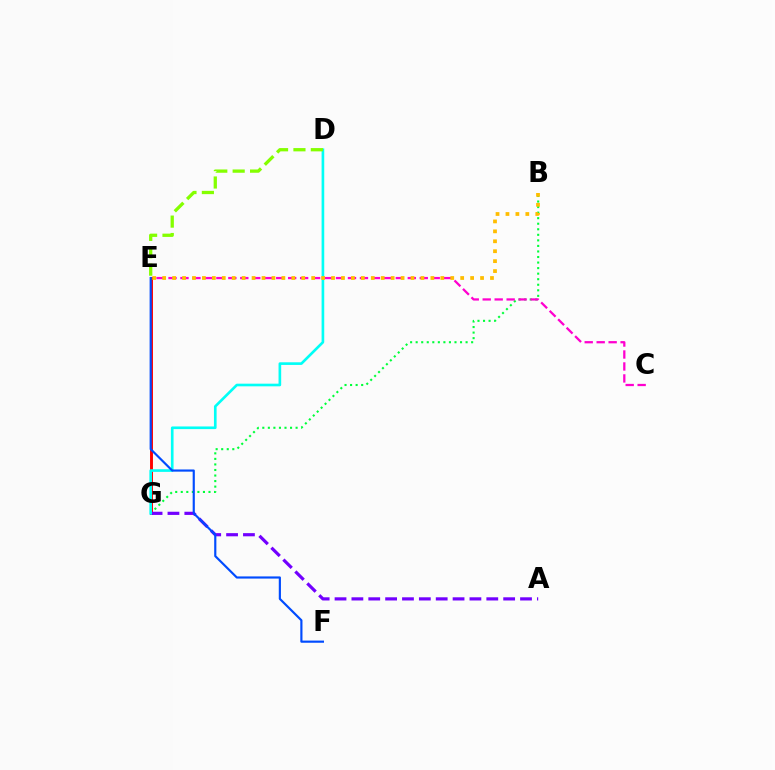{('B', 'G'): [{'color': '#00ff39', 'line_style': 'dotted', 'thickness': 1.51}], ('C', 'E'): [{'color': '#ff00cf', 'line_style': 'dashed', 'thickness': 1.63}], ('E', 'G'): [{'color': '#ff0000', 'line_style': 'solid', 'thickness': 2.1}], ('A', 'G'): [{'color': '#7200ff', 'line_style': 'dashed', 'thickness': 2.29}], ('D', 'G'): [{'color': '#00fff6', 'line_style': 'solid', 'thickness': 1.91}], ('B', 'E'): [{'color': '#ffbd00', 'line_style': 'dotted', 'thickness': 2.7}], ('E', 'F'): [{'color': '#004bff', 'line_style': 'solid', 'thickness': 1.56}], ('D', 'E'): [{'color': '#84ff00', 'line_style': 'dashed', 'thickness': 2.36}]}